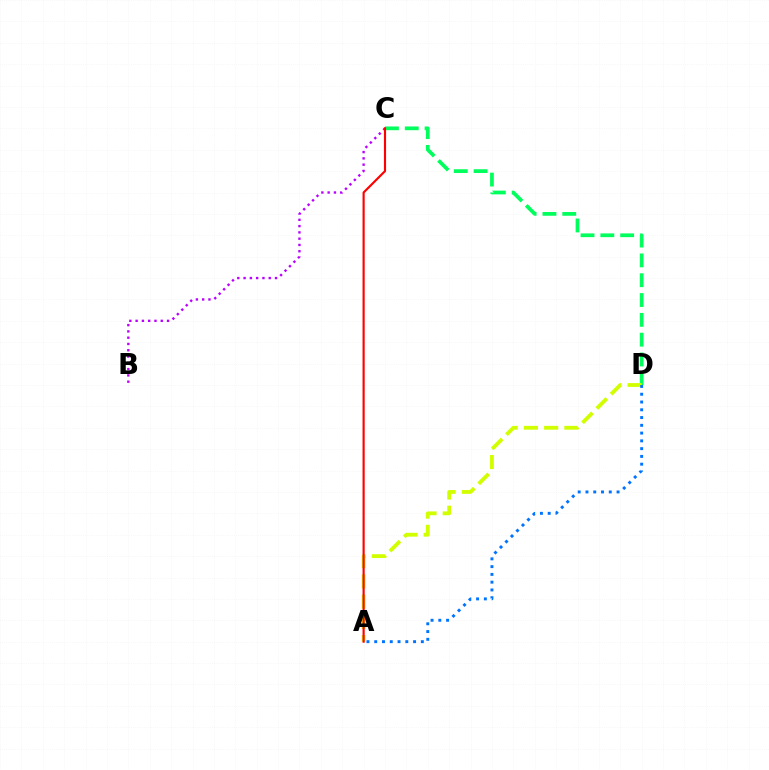{('B', 'C'): [{'color': '#b900ff', 'line_style': 'dotted', 'thickness': 1.71}], ('C', 'D'): [{'color': '#00ff5c', 'line_style': 'dashed', 'thickness': 2.69}], ('A', 'D'): [{'color': '#d1ff00', 'line_style': 'dashed', 'thickness': 2.75}, {'color': '#0074ff', 'line_style': 'dotted', 'thickness': 2.11}], ('A', 'C'): [{'color': '#ff0000', 'line_style': 'solid', 'thickness': 1.55}]}